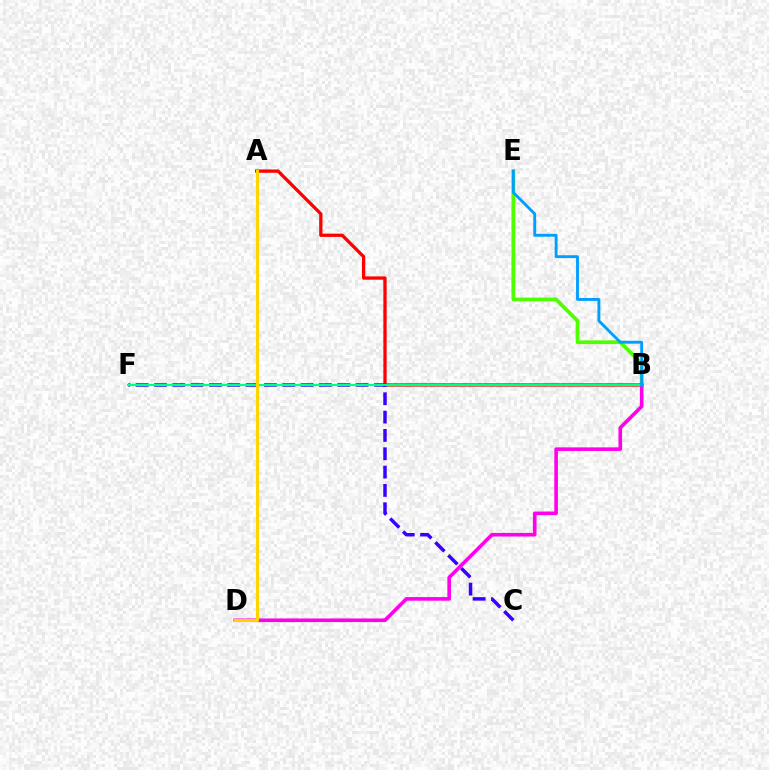{('B', 'E'): [{'color': '#4fff00', 'line_style': 'solid', 'thickness': 2.67}, {'color': '#009eff', 'line_style': 'solid', 'thickness': 2.07}], ('A', 'B'): [{'color': '#ff0000', 'line_style': 'solid', 'thickness': 2.37}], ('B', 'D'): [{'color': '#ff00ed', 'line_style': 'solid', 'thickness': 2.6}], ('C', 'F'): [{'color': '#3700ff', 'line_style': 'dashed', 'thickness': 2.49}], ('B', 'F'): [{'color': '#00ff86', 'line_style': 'solid', 'thickness': 1.6}], ('A', 'D'): [{'color': '#ffd500', 'line_style': 'solid', 'thickness': 2.22}]}